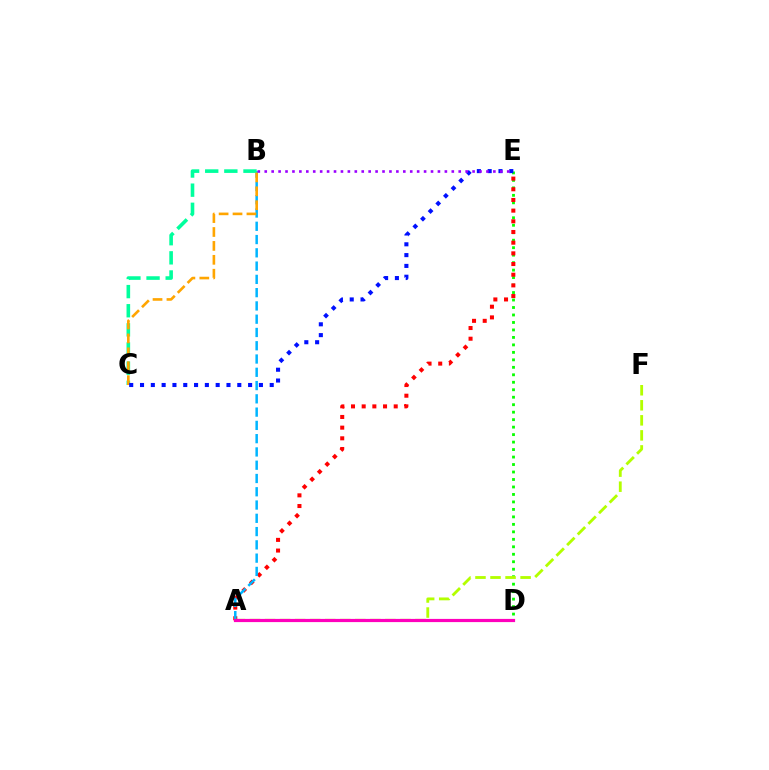{('D', 'E'): [{'color': '#08ff00', 'line_style': 'dotted', 'thickness': 2.03}], ('A', 'E'): [{'color': '#ff0000', 'line_style': 'dotted', 'thickness': 2.9}], ('A', 'B'): [{'color': '#00b5ff', 'line_style': 'dashed', 'thickness': 1.8}], ('B', 'C'): [{'color': '#00ff9d', 'line_style': 'dashed', 'thickness': 2.6}, {'color': '#ffa500', 'line_style': 'dashed', 'thickness': 1.89}], ('A', 'F'): [{'color': '#b3ff00', 'line_style': 'dashed', 'thickness': 2.04}], ('C', 'E'): [{'color': '#0010ff', 'line_style': 'dotted', 'thickness': 2.94}], ('B', 'E'): [{'color': '#9b00ff', 'line_style': 'dotted', 'thickness': 1.88}], ('A', 'D'): [{'color': '#ff00bd', 'line_style': 'solid', 'thickness': 2.3}]}